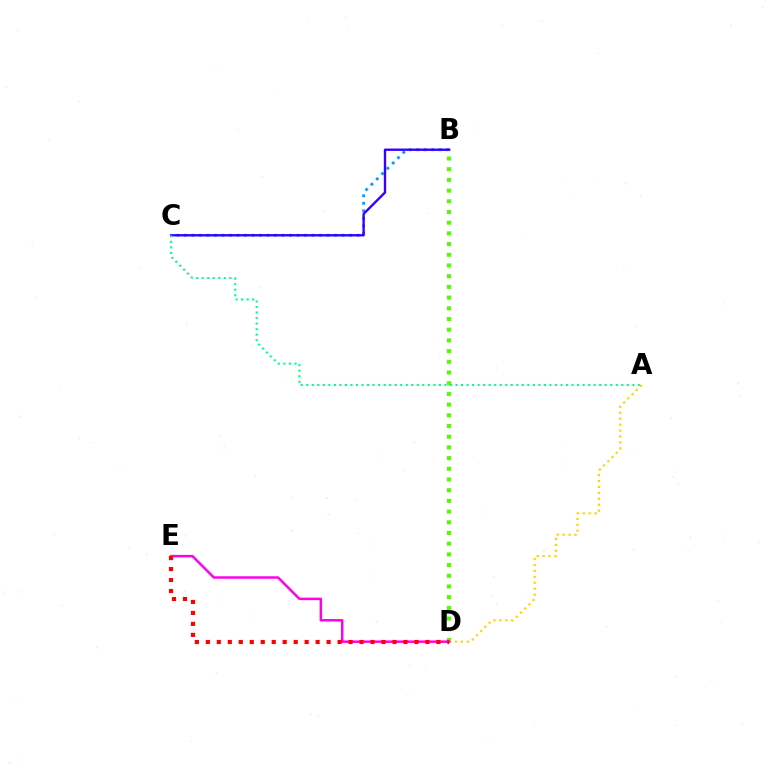{('B', 'C'): [{'color': '#009eff', 'line_style': 'dotted', 'thickness': 2.04}, {'color': '#3700ff', 'line_style': 'solid', 'thickness': 1.71}], ('B', 'D'): [{'color': '#4fff00', 'line_style': 'dotted', 'thickness': 2.91}], ('A', 'C'): [{'color': '#00ff86', 'line_style': 'dotted', 'thickness': 1.5}], ('A', 'D'): [{'color': '#ffd500', 'line_style': 'dotted', 'thickness': 1.61}], ('D', 'E'): [{'color': '#ff00ed', 'line_style': 'solid', 'thickness': 1.78}, {'color': '#ff0000', 'line_style': 'dotted', 'thickness': 2.98}]}